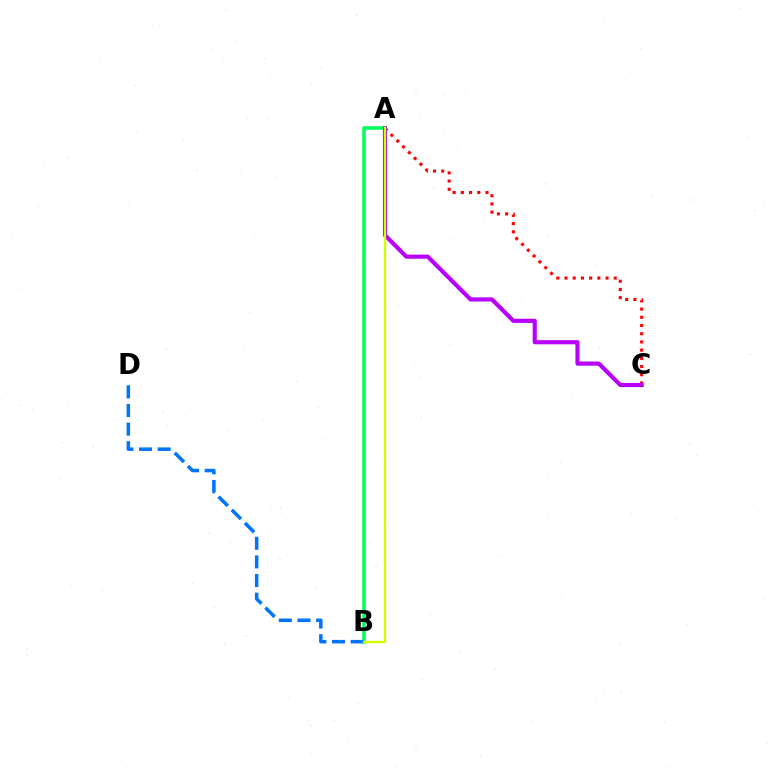{('A', 'B'): [{'color': '#00ff5c', 'line_style': 'solid', 'thickness': 2.56}, {'color': '#d1ff00', 'line_style': 'solid', 'thickness': 1.64}], ('A', 'C'): [{'color': '#ff0000', 'line_style': 'dotted', 'thickness': 2.23}, {'color': '#b900ff', 'line_style': 'solid', 'thickness': 2.99}], ('B', 'D'): [{'color': '#0074ff', 'line_style': 'dashed', 'thickness': 2.53}]}